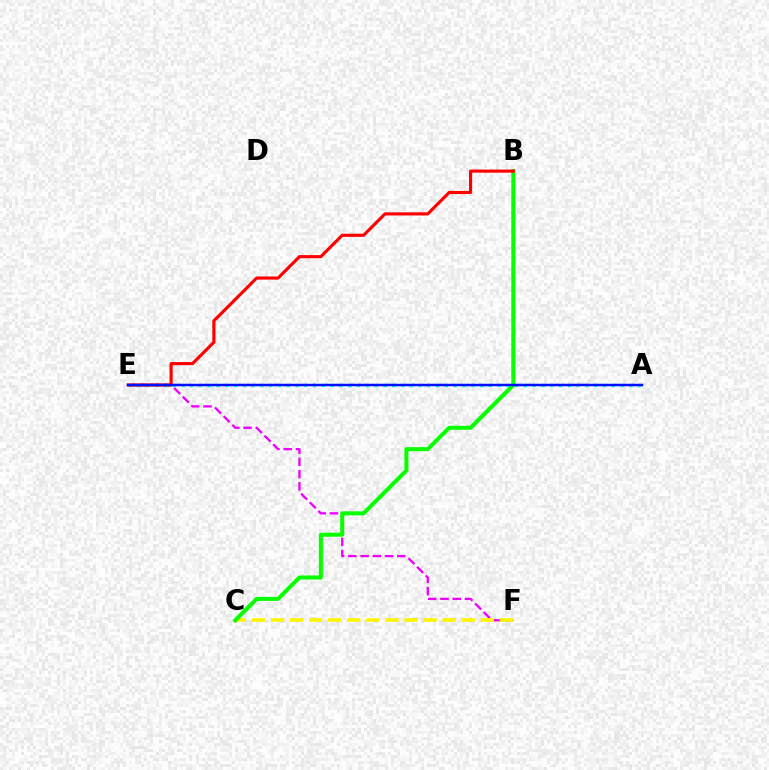{('E', 'F'): [{'color': '#ee00ff', 'line_style': 'dashed', 'thickness': 1.66}], ('A', 'E'): [{'color': '#00fff6', 'line_style': 'dotted', 'thickness': 2.39}, {'color': '#0010ff', 'line_style': 'solid', 'thickness': 1.8}], ('C', 'F'): [{'color': '#fcf500', 'line_style': 'dashed', 'thickness': 2.59}], ('B', 'C'): [{'color': '#08ff00', 'line_style': 'solid', 'thickness': 2.92}], ('B', 'E'): [{'color': '#ff0000', 'line_style': 'solid', 'thickness': 2.25}]}